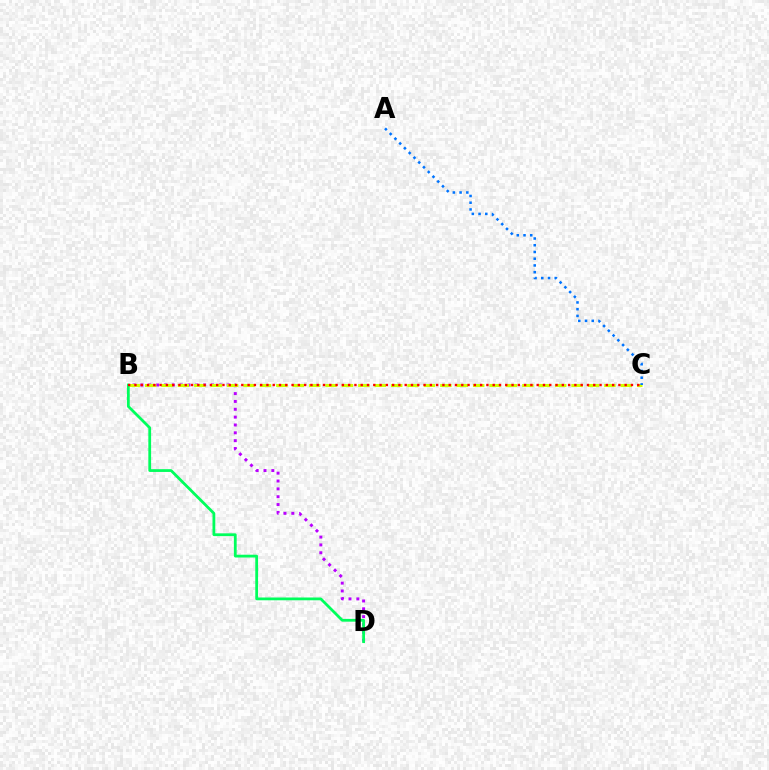{('B', 'D'): [{'color': '#b900ff', 'line_style': 'dotted', 'thickness': 2.13}, {'color': '#00ff5c', 'line_style': 'solid', 'thickness': 2.0}], ('B', 'C'): [{'color': '#d1ff00', 'line_style': 'dashed', 'thickness': 2.23}, {'color': '#ff0000', 'line_style': 'dotted', 'thickness': 1.71}], ('A', 'C'): [{'color': '#0074ff', 'line_style': 'dotted', 'thickness': 1.83}]}